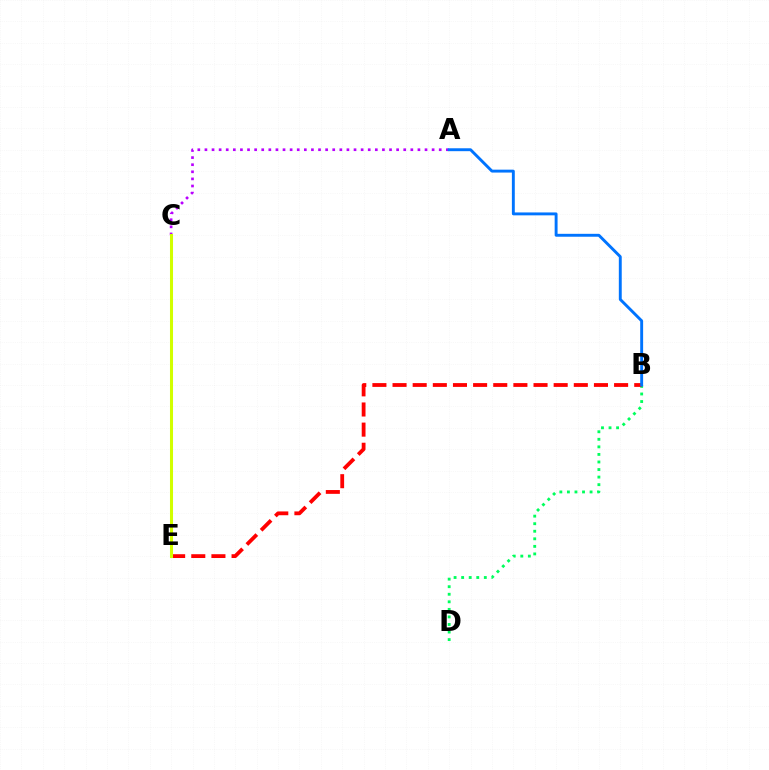{('A', 'C'): [{'color': '#b900ff', 'line_style': 'dotted', 'thickness': 1.93}], ('B', 'D'): [{'color': '#00ff5c', 'line_style': 'dotted', 'thickness': 2.05}], ('B', 'E'): [{'color': '#ff0000', 'line_style': 'dashed', 'thickness': 2.74}], ('A', 'B'): [{'color': '#0074ff', 'line_style': 'solid', 'thickness': 2.09}], ('C', 'E'): [{'color': '#d1ff00', 'line_style': 'solid', 'thickness': 2.19}]}